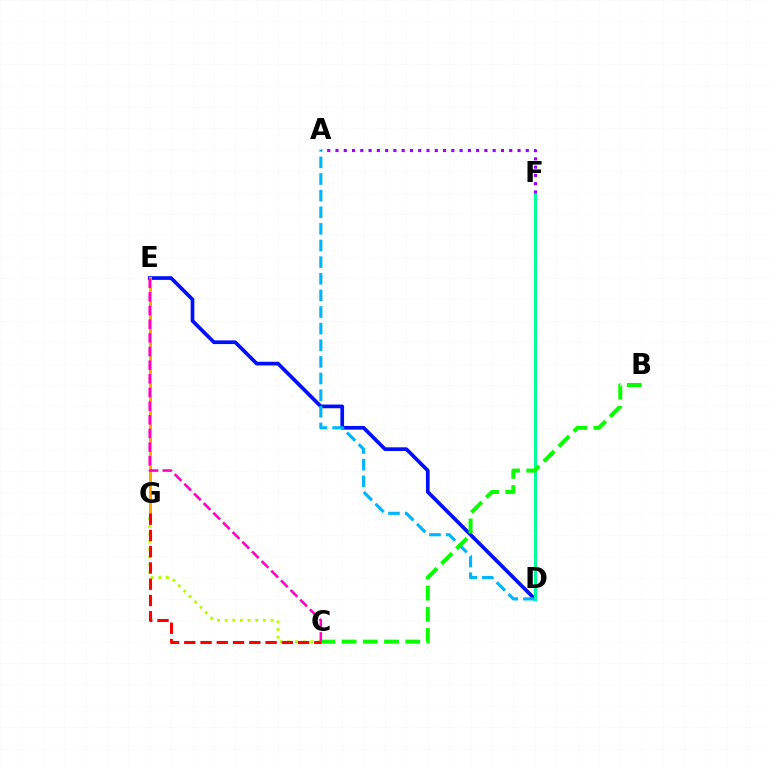{('D', 'E'): [{'color': '#0010ff', 'line_style': 'solid', 'thickness': 2.66}], ('E', 'G'): [{'color': '#ffa500', 'line_style': 'solid', 'thickness': 2.14}], ('D', 'F'): [{'color': '#00ff9d', 'line_style': 'solid', 'thickness': 2.15}], ('A', 'D'): [{'color': '#00b5ff', 'line_style': 'dashed', 'thickness': 2.26}], ('B', 'C'): [{'color': '#08ff00', 'line_style': 'dashed', 'thickness': 2.88}], ('C', 'G'): [{'color': '#b3ff00', 'line_style': 'dotted', 'thickness': 2.08}, {'color': '#ff0000', 'line_style': 'dashed', 'thickness': 2.21}], ('A', 'F'): [{'color': '#9b00ff', 'line_style': 'dotted', 'thickness': 2.25}], ('C', 'E'): [{'color': '#ff00bd', 'line_style': 'dashed', 'thickness': 1.86}]}